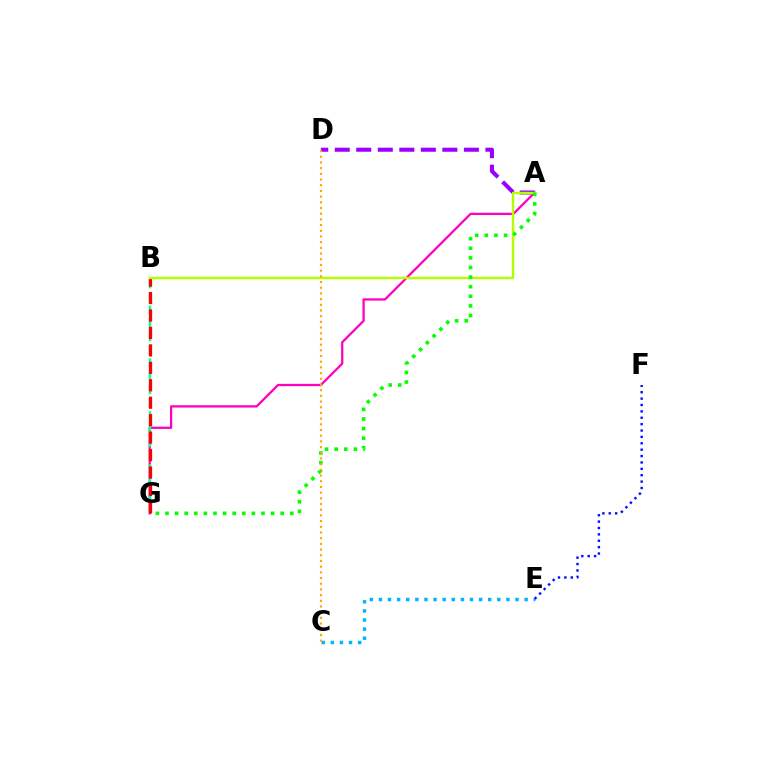{('A', 'D'): [{'color': '#9b00ff', 'line_style': 'dashed', 'thickness': 2.92}], ('C', 'E'): [{'color': '#00b5ff', 'line_style': 'dotted', 'thickness': 2.47}], ('A', 'G'): [{'color': '#ff00bd', 'line_style': 'solid', 'thickness': 1.64}, {'color': '#08ff00', 'line_style': 'dotted', 'thickness': 2.61}], ('B', 'G'): [{'color': '#00ff9d', 'line_style': 'dashed', 'thickness': 1.8}, {'color': '#ff0000', 'line_style': 'dashed', 'thickness': 2.37}], ('E', 'F'): [{'color': '#0010ff', 'line_style': 'dotted', 'thickness': 1.73}], ('A', 'B'): [{'color': '#b3ff00', 'line_style': 'solid', 'thickness': 1.76}], ('C', 'D'): [{'color': '#ffa500', 'line_style': 'dotted', 'thickness': 1.55}]}